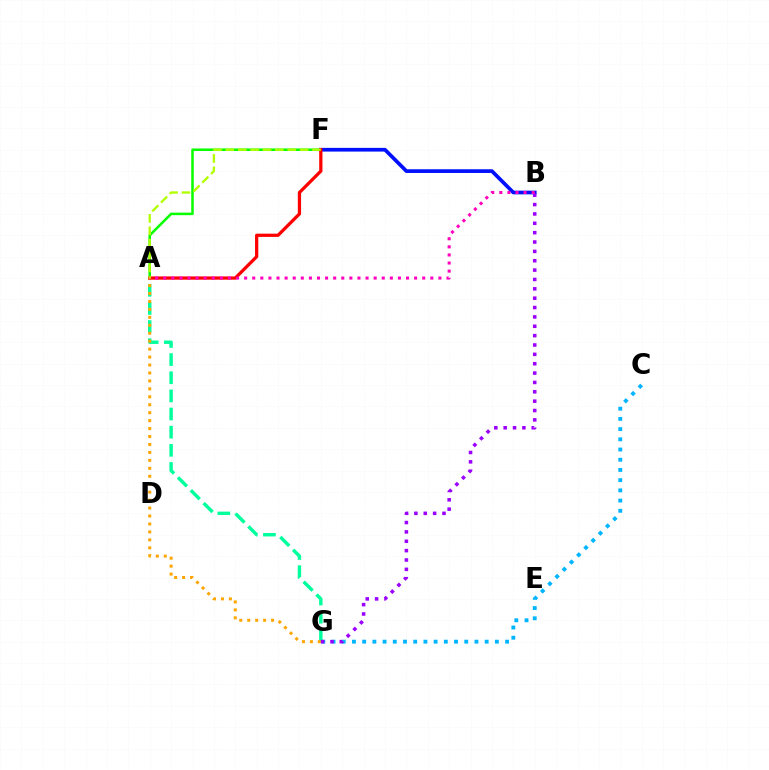{('A', 'F'): [{'color': '#08ff00', 'line_style': 'solid', 'thickness': 1.82}, {'color': '#ff0000', 'line_style': 'solid', 'thickness': 2.34}, {'color': '#b3ff00', 'line_style': 'dashed', 'thickness': 1.68}], ('B', 'F'): [{'color': '#0010ff', 'line_style': 'solid', 'thickness': 2.67}], ('A', 'G'): [{'color': '#00ff9d', 'line_style': 'dashed', 'thickness': 2.46}, {'color': '#ffa500', 'line_style': 'dotted', 'thickness': 2.16}], ('C', 'G'): [{'color': '#00b5ff', 'line_style': 'dotted', 'thickness': 2.77}], ('B', 'G'): [{'color': '#9b00ff', 'line_style': 'dotted', 'thickness': 2.54}], ('A', 'B'): [{'color': '#ff00bd', 'line_style': 'dotted', 'thickness': 2.2}]}